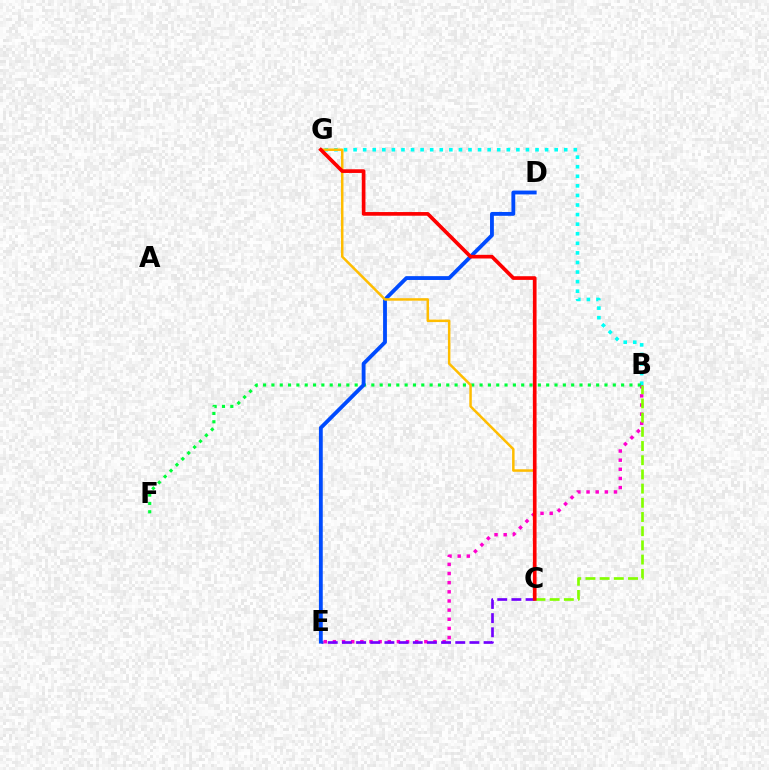{('B', 'G'): [{'color': '#00fff6', 'line_style': 'dotted', 'thickness': 2.6}], ('B', 'E'): [{'color': '#ff00cf', 'line_style': 'dotted', 'thickness': 2.48}], ('C', 'E'): [{'color': '#7200ff', 'line_style': 'dashed', 'thickness': 1.92}], ('B', 'F'): [{'color': '#00ff39', 'line_style': 'dotted', 'thickness': 2.26}], ('B', 'C'): [{'color': '#84ff00', 'line_style': 'dashed', 'thickness': 1.93}], ('D', 'E'): [{'color': '#004bff', 'line_style': 'solid', 'thickness': 2.76}], ('C', 'G'): [{'color': '#ffbd00', 'line_style': 'solid', 'thickness': 1.8}, {'color': '#ff0000', 'line_style': 'solid', 'thickness': 2.65}]}